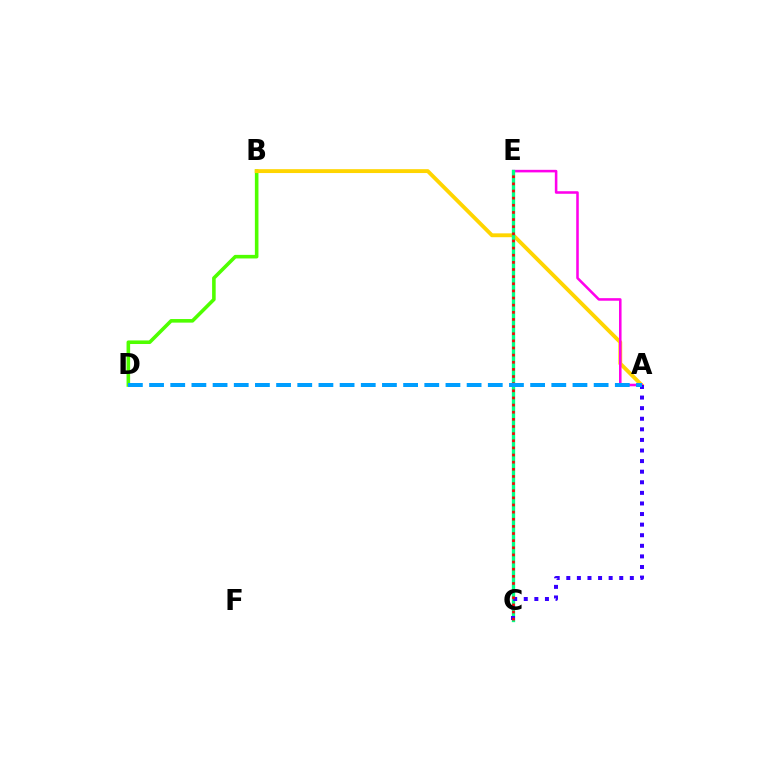{('B', 'D'): [{'color': '#4fff00', 'line_style': 'solid', 'thickness': 2.58}], ('A', 'B'): [{'color': '#ffd500', 'line_style': 'solid', 'thickness': 2.78}], ('A', 'E'): [{'color': '#ff00ed', 'line_style': 'solid', 'thickness': 1.84}], ('C', 'E'): [{'color': '#00ff86', 'line_style': 'solid', 'thickness': 2.4}, {'color': '#ff0000', 'line_style': 'dotted', 'thickness': 1.94}], ('A', 'C'): [{'color': '#3700ff', 'line_style': 'dotted', 'thickness': 2.88}], ('A', 'D'): [{'color': '#009eff', 'line_style': 'dashed', 'thickness': 2.88}]}